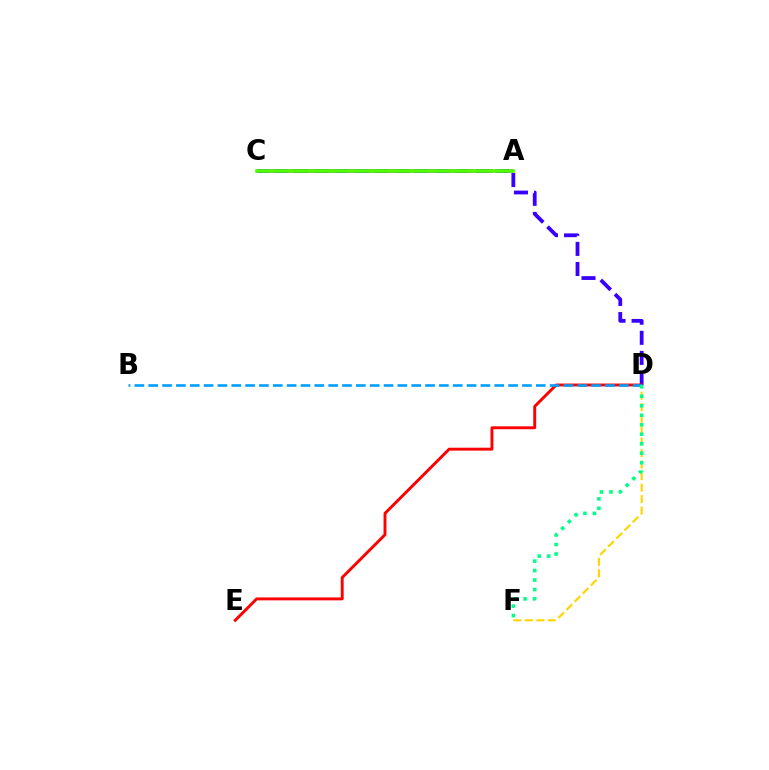{('A', 'C'): [{'color': '#ff00ed', 'line_style': 'dashed', 'thickness': 2.64}, {'color': '#4fff00', 'line_style': 'solid', 'thickness': 2.61}], ('C', 'D'): [{'color': '#3700ff', 'line_style': 'dashed', 'thickness': 2.73}], ('D', 'E'): [{'color': '#ff0000', 'line_style': 'solid', 'thickness': 2.1}], ('B', 'D'): [{'color': '#009eff', 'line_style': 'dashed', 'thickness': 1.88}], ('D', 'F'): [{'color': '#ffd500', 'line_style': 'dashed', 'thickness': 1.56}, {'color': '#00ff86', 'line_style': 'dotted', 'thickness': 2.58}]}